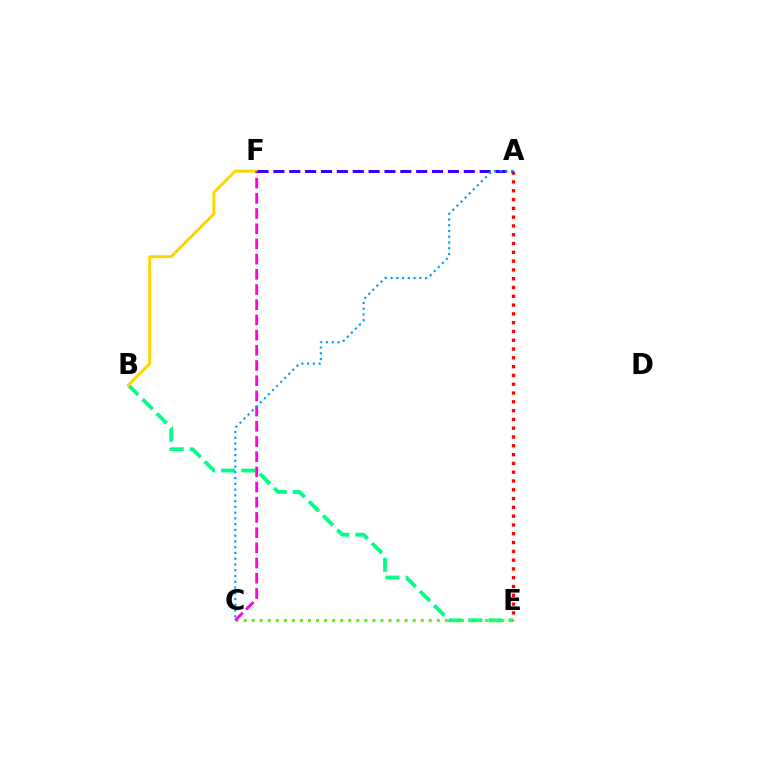{('B', 'E'): [{'color': '#00ff86', 'line_style': 'dashed', 'thickness': 2.73}], ('B', 'F'): [{'color': '#ffd500', 'line_style': 'solid', 'thickness': 2.13}], ('A', 'E'): [{'color': '#ff0000', 'line_style': 'dotted', 'thickness': 2.39}], ('C', 'E'): [{'color': '#4fff00', 'line_style': 'dotted', 'thickness': 2.19}], ('C', 'F'): [{'color': '#ff00ed', 'line_style': 'dashed', 'thickness': 2.06}], ('A', 'F'): [{'color': '#3700ff', 'line_style': 'dashed', 'thickness': 2.16}], ('A', 'C'): [{'color': '#009eff', 'line_style': 'dotted', 'thickness': 1.56}]}